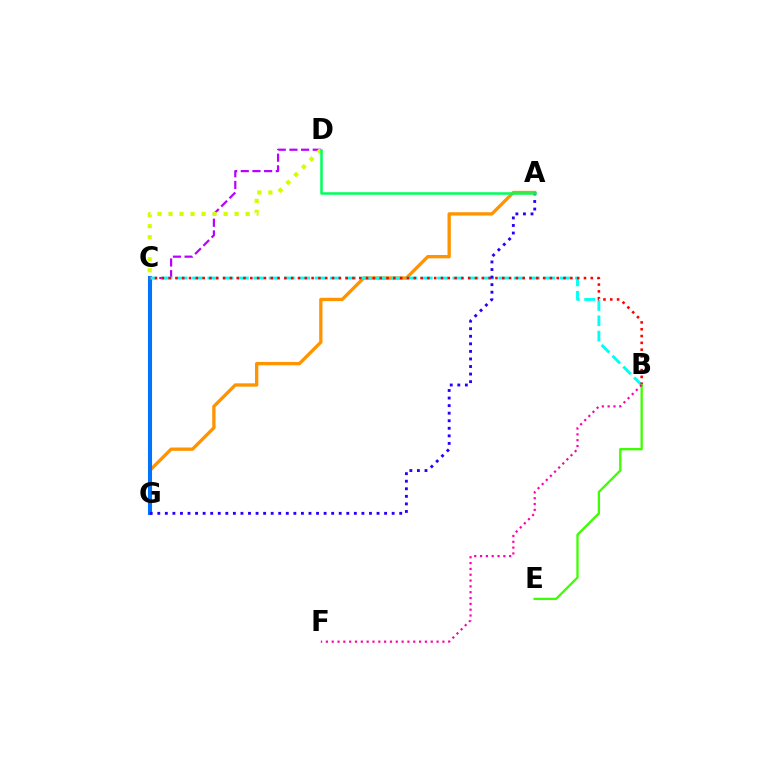{('A', 'G'): [{'color': '#ff9400', 'line_style': 'solid', 'thickness': 2.39}, {'color': '#2500ff', 'line_style': 'dotted', 'thickness': 2.05}], ('C', 'G'): [{'color': '#0074ff', 'line_style': 'solid', 'thickness': 2.94}], ('C', 'D'): [{'color': '#b900ff', 'line_style': 'dashed', 'thickness': 1.59}, {'color': '#d1ff00', 'line_style': 'dotted', 'thickness': 2.99}], ('B', 'C'): [{'color': '#00fff6', 'line_style': 'dashed', 'thickness': 2.08}, {'color': '#ff0000', 'line_style': 'dotted', 'thickness': 1.85}], ('B', 'E'): [{'color': '#3dff00', 'line_style': 'solid', 'thickness': 1.66}], ('B', 'F'): [{'color': '#ff00ac', 'line_style': 'dotted', 'thickness': 1.58}], ('A', 'D'): [{'color': '#00ff5c', 'line_style': 'solid', 'thickness': 1.81}]}